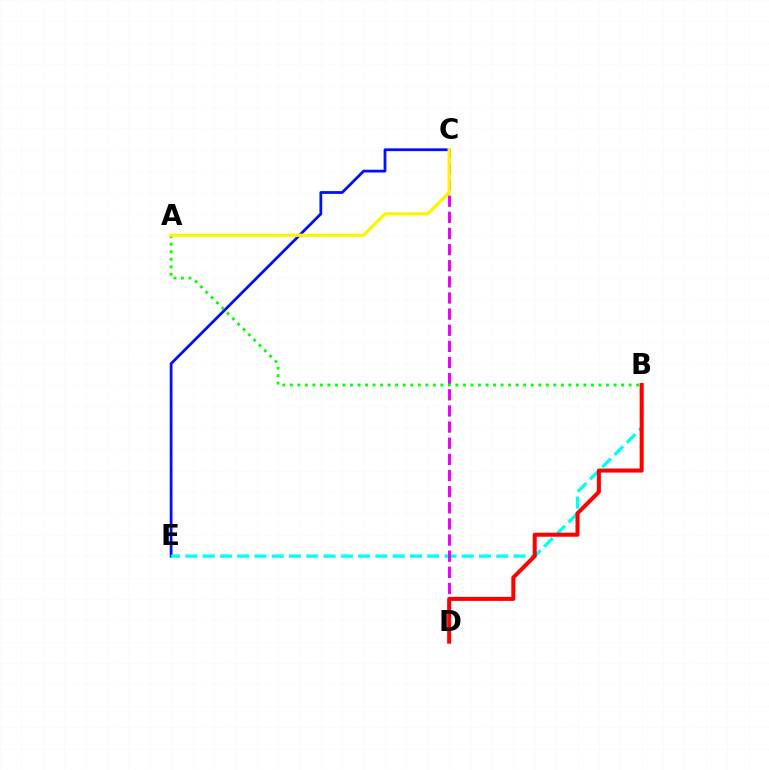{('C', 'E'): [{'color': '#0010ff', 'line_style': 'solid', 'thickness': 2.01}], ('B', 'E'): [{'color': '#00fff6', 'line_style': 'dashed', 'thickness': 2.35}], ('C', 'D'): [{'color': '#ee00ff', 'line_style': 'dashed', 'thickness': 2.19}], ('B', 'D'): [{'color': '#ff0000', 'line_style': 'solid', 'thickness': 2.9}], ('A', 'B'): [{'color': '#08ff00', 'line_style': 'dotted', 'thickness': 2.05}], ('A', 'C'): [{'color': '#fcf500', 'line_style': 'solid', 'thickness': 2.35}]}